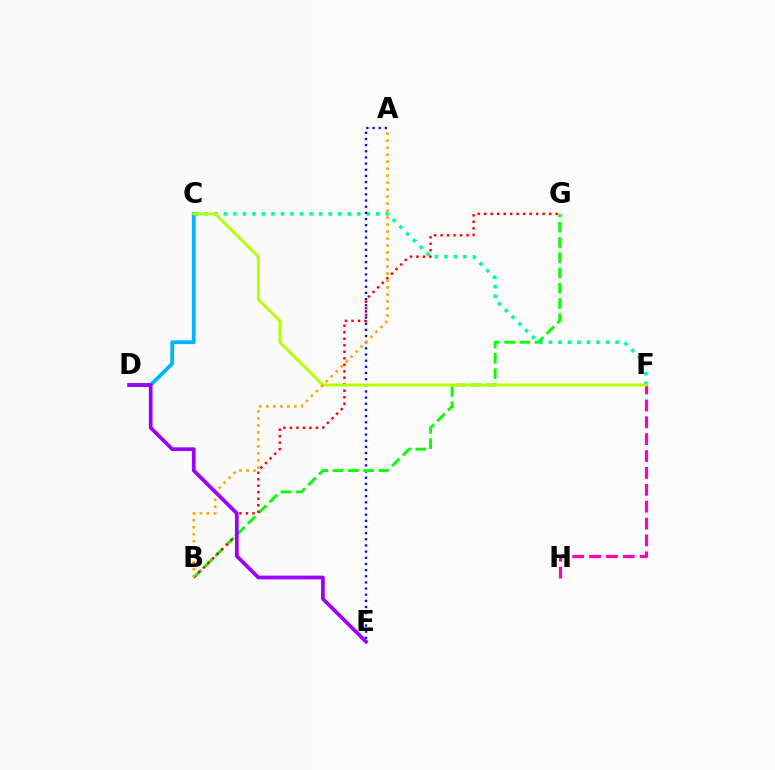{('C', 'F'): [{'color': '#00ff9d', 'line_style': 'dotted', 'thickness': 2.59}, {'color': '#b3ff00', 'line_style': 'solid', 'thickness': 2.08}], ('A', 'E'): [{'color': '#0010ff', 'line_style': 'dotted', 'thickness': 1.67}], ('F', 'H'): [{'color': '#ff00bd', 'line_style': 'dashed', 'thickness': 2.29}], ('B', 'G'): [{'color': '#08ff00', 'line_style': 'dashed', 'thickness': 2.07}, {'color': '#ff0000', 'line_style': 'dotted', 'thickness': 1.77}], ('C', 'D'): [{'color': '#00b5ff', 'line_style': 'solid', 'thickness': 2.73}], ('A', 'B'): [{'color': '#ffa500', 'line_style': 'dotted', 'thickness': 1.9}], ('D', 'E'): [{'color': '#9b00ff', 'line_style': 'solid', 'thickness': 2.68}]}